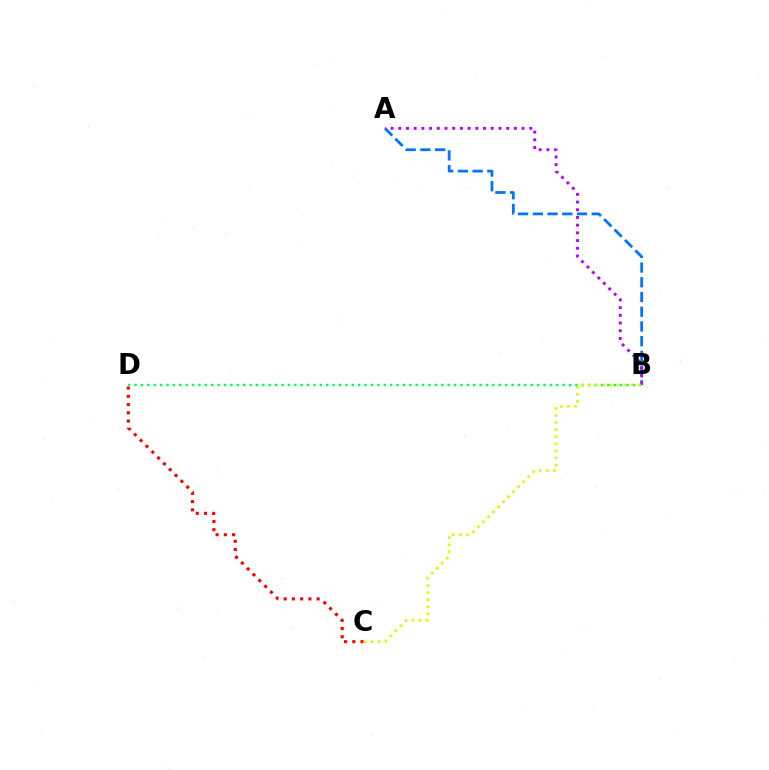{('C', 'D'): [{'color': '#ff0000', 'line_style': 'dotted', 'thickness': 2.24}], ('A', 'B'): [{'color': '#0074ff', 'line_style': 'dashed', 'thickness': 2.0}, {'color': '#b900ff', 'line_style': 'dotted', 'thickness': 2.09}], ('B', 'D'): [{'color': '#00ff5c', 'line_style': 'dotted', 'thickness': 1.74}], ('B', 'C'): [{'color': '#d1ff00', 'line_style': 'dotted', 'thickness': 1.93}]}